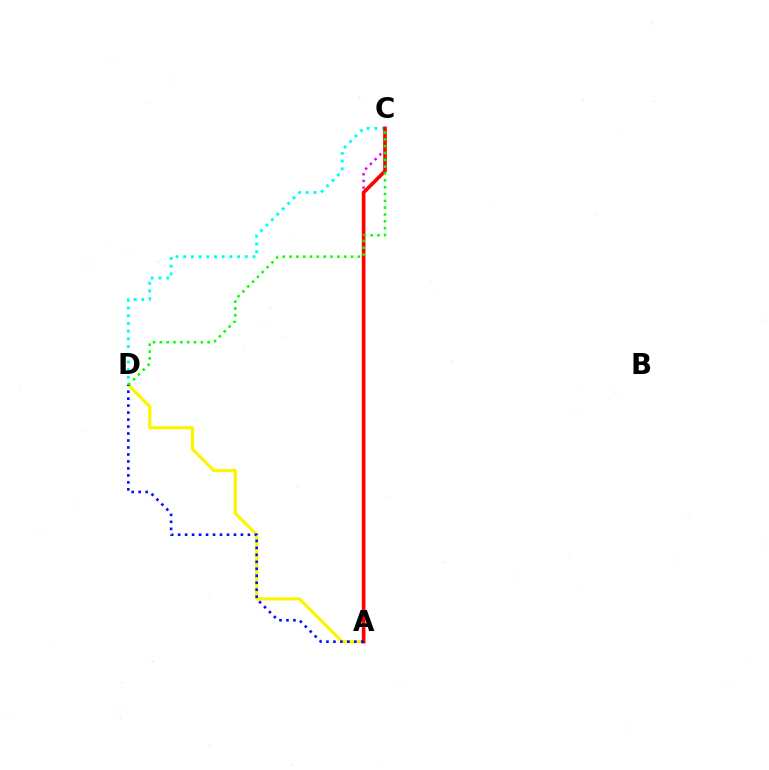{('A', 'D'): [{'color': '#fcf500', 'line_style': 'solid', 'thickness': 2.28}, {'color': '#0010ff', 'line_style': 'dotted', 'thickness': 1.89}], ('A', 'C'): [{'color': '#ee00ff', 'line_style': 'dotted', 'thickness': 1.82}, {'color': '#ff0000', 'line_style': 'solid', 'thickness': 2.62}], ('C', 'D'): [{'color': '#00fff6', 'line_style': 'dotted', 'thickness': 2.09}, {'color': '#08ff00', 'line_style': 'dotted', 'thickness': 1.86}]}